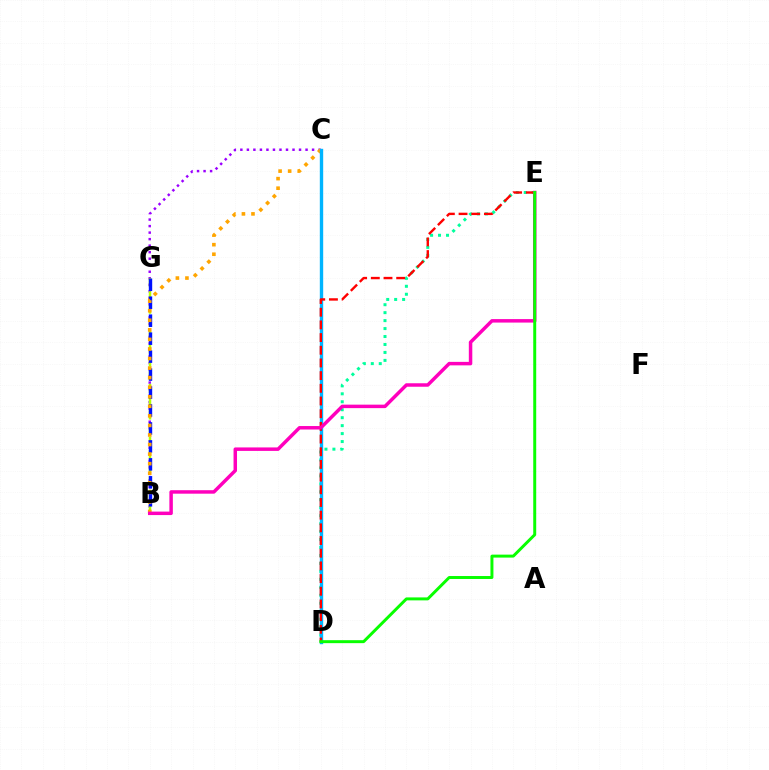{('B', 'C'): [{'color': '#9b00ff', 'line_style': 'dotted', 'thickness': 1.77}, {'color': '#ffa500', 'line_style': 'dotted', 'thickness': 2.6}], ('B', 'G'): [{'color': '#b3ff00', 'line_style': 'dashed', 'thickness': 1.8}, {'color': '#0010ff', 'line_style': 'dashed', 'thickness': 2.44}], ('D', 'E'): [{'color': '#00ff9d', 'line_style': 'dotted', 'thickness': 2.16}, {'color': '#ff0000', 'line_style': 'dashed', 'thickness': 1.72}, {'color': '#08ff00', 'line_style': 'solid', 'thickness': 2.13}], ('C', 'D'): [{'color': '#00b5ff', 'line_style': 'solid', 'thickness': 2.43}], ('B', 'E'): [{'color': '#ff00bd', 'line_style': 'solid', 'thickness': 2.51}]}